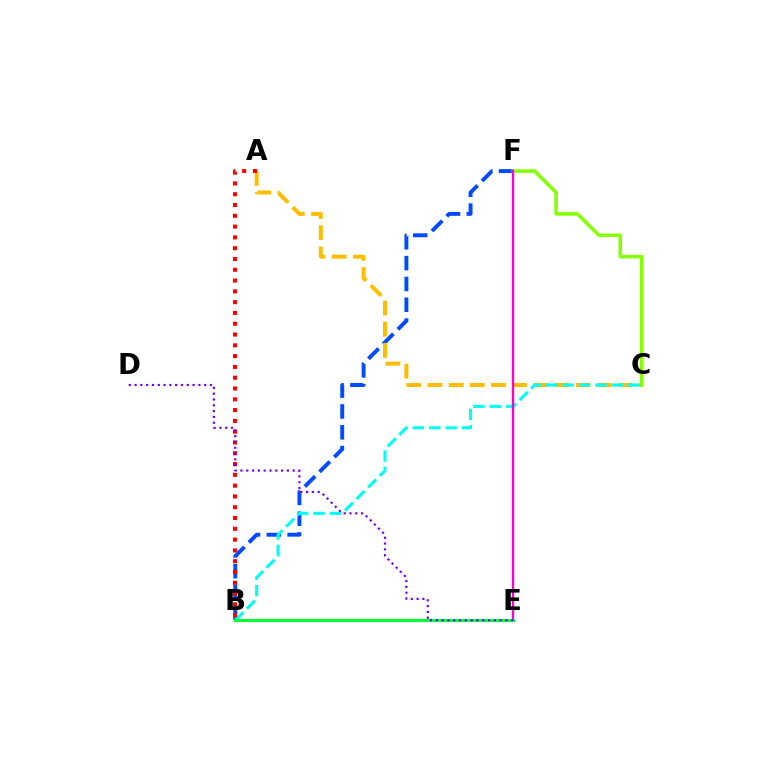{('B', 'F'): [{'color': '#004bff', 'line_style': 'dashed', 'thickness': 2.83}], ('A', 'C'): [{'color': '#ffbd00', 'line_style': 'dashed', 'thickness': 2.87}], ('C', 'F'): [{'color': '#84ff00', 'line_style': 'solid', 'thickness': 2.53}], ('B', 'C'): [{'color': '#00fff6', 'line_style': 'dashed', 'thickness': 2.22}], ('A', 'B'): [{'color': '#ff0000', 'line_style': 'dotted', 'thickness': 2.93}], ('E', 'F'): [{'color': '#ff00cf', 'line_style': 'solid', 'thickness': 1.67}], ('B', 'E'): [{'color': '#00ff39', 'line_style': 'solid', 'thickness': 2.21}], ('D', 'E'): [{'color': '#7200ff', 'line_style': 'dotted', 'thickness': 1.58}]}